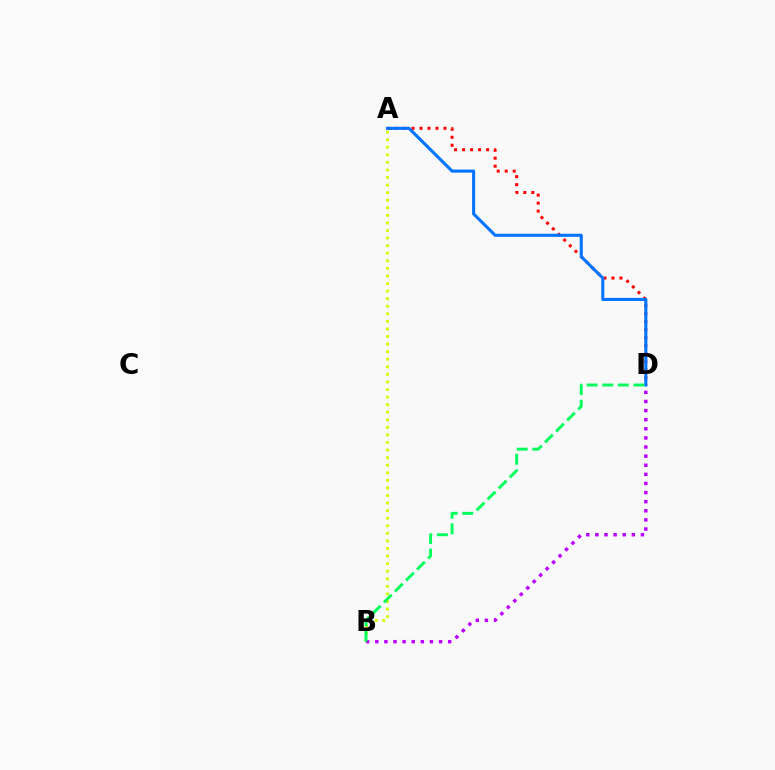{('A', 'D'): [{'color': '#ff0000', 'line_style': 'dotted', 'thickness': 2.17}, {'color': '#0074ff', 'line_style': 'solid', 'thickness': 2.22}], ('A', 'B'): [{'color': '#d1ff00', 'line_style': 'dotted', 'thickness': 2.06}], ('B', 'D'): [{'color': '#b900ff', 'line_style': 'dotted', 'thickness': 2.48}, {'color': '#00ff5c', 'line_style': 'dashed', 'thickness': 2.12}]}